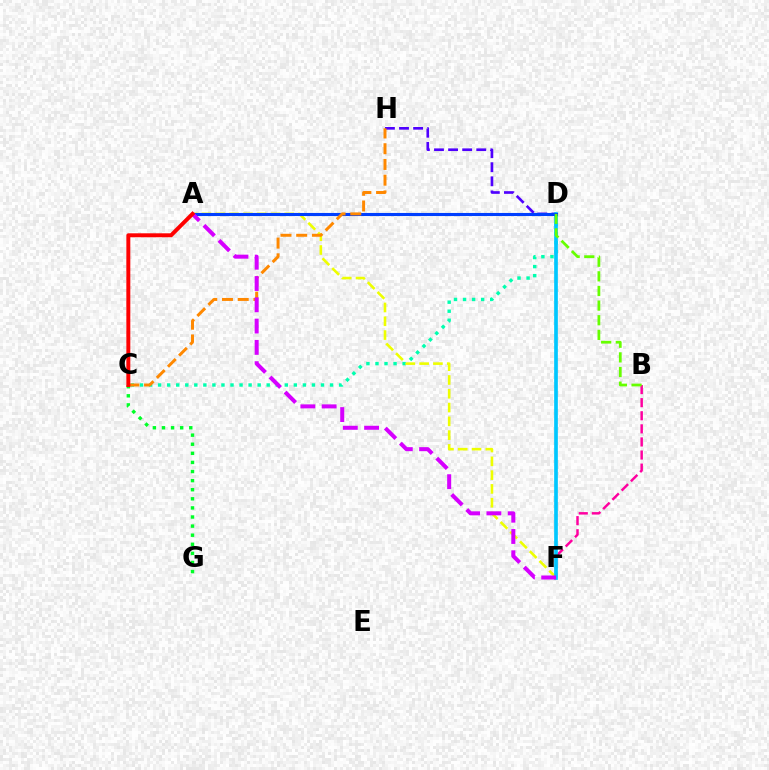{('B', 'F'): [{'color': '#ff00a0', 'line_style': 'dashed', 'thickness': 1.78}], ('C', 'D'): [{'color': '#00ffaf', 'line_style': 'dotted', 'thickness': 2.46}], ('A', 'F'): [{'color': '#eeff00', 'line_style': 'dashed', 'thickness': 1.87}, {'color': '#d600ff', 'line_style': 'dashed', 'thickness': 2.89}], ('D', 'H'): [{'color': '#4f00ff', 'line_style': 'dashed', 'thickness': 1.91}], ('C', 'G'): [{'color': '#00ff27', 'line_style': 'dotted', 'thickness': 2.47}], ('D', 'F'): [{'color': '#00c7ff', 'line_style': 'solid', 'thickness': 2.65}], ('A', 'D'): [{'color': '#003fff', 'line_style': 'solid', 'thickness': 2.23}], ('B', 'D'): [{'color': '#66ff00', 'line_style': 'dashed', 'thickness': 1.99}], ('C', 'H'): [{'color': '#ff8800', 'line_style': 'dashed', 'thickness': 2.14}], ('A', 'C'): [{'color': '#ff0000', 'line_style': 'solid', 'thickness': 2.85}]}